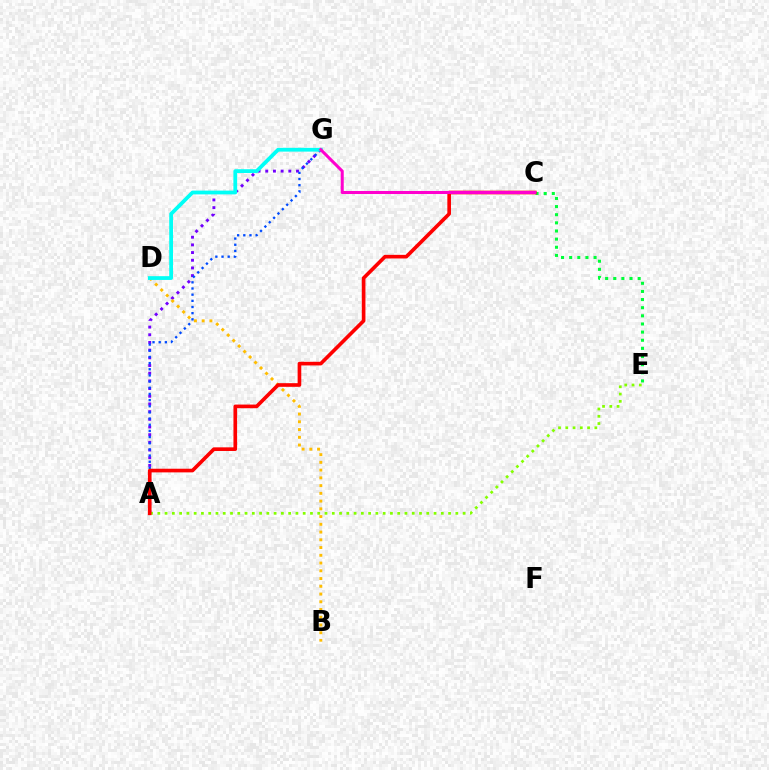{('A', 'G'): [{'color': '#7200ff', 'line_style': 'dotted', 'thickness': 2.09}, {'color': '#004bff', 'line_style': 'dotted', 'thickness': 1.68}], ('A', 'E'): [{'color': '#84ff00', 'line_style': 'dotted', 'thickness': 1.97}], ('C', 'E'): [{'color': '#00ff39', 'line_style': 'dotted', 'thickness': 2.21}], ('B', 'D'): [{'color': '#ffbd00', 'line_style': 'dotted', 'thickness': 2.1}], ('A', 'C'): [{'color': '#ff0000', 'line_style': 'solid', 'thickness': 2.63}], ('D', 'G'): [{'color': '#00fff6', 'line_style': 'solid', 'thickness': 2.72}], ('C', 'G'): [{'color': '#ff00cf', 'line_style': 'solid', 'thickness': 2.19}]}